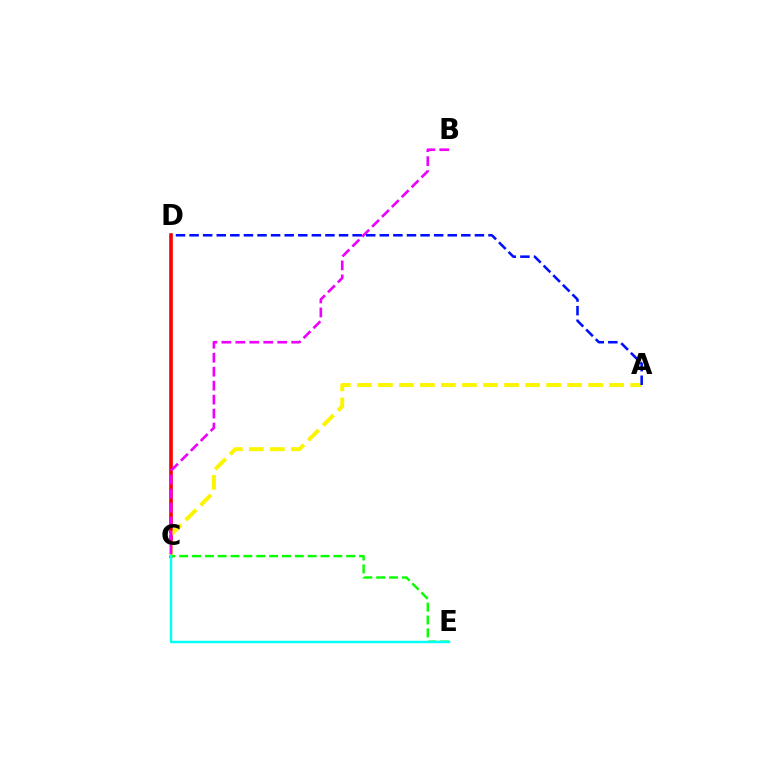{('C', 'D'): [{'color': '#ff0000', 'line_style': 'solid', 'thickness': 2.61}], ('A', 'C'): [{'color': '#fcf500', 'line_style': 'dashed', 'thickness': 2.86}], ('B', 'C'): [{'color': '#ee00ff', 'line_style': 'dashed', 'thickness': 1.9}], ('A', 'D'): [{'color': '#0010ff', 'line_style': 'dashed', 'thickness': 1.85}], ('C', 'E'): [{'color': '#08ff00', 'line_style': 'dashed', 'thickness': 1.75}, {'color': '#00fff6', 'line_style': 'solid', 'thickness': 1.77}]}